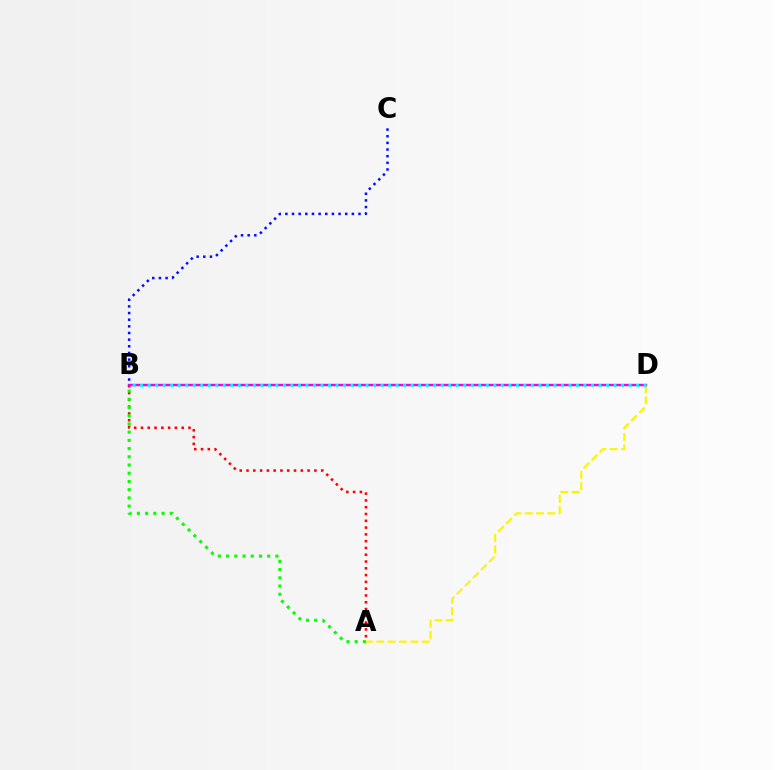{('B', 'C'): [{'color': '#0010ff', 'line_style': 'dotted', 'thickness': 1.81}], ('A', 'B'): [{'color': '#ff0000', 'line_style': 'dotted', 'thickness': 1.84}, {'color': '#08ff00', 'line_style': 'dotted', 'thickness': 2.23}], ('A', 'D'): [{'color': '#fcf500', 'line_style': 'dashed', 'thickness': 1.55}], ('B', 'D'): [{'color': '#ee00ff', 'line_style': 'solid', 'thickness': 1.75}, {'color': '#00fff6', 'line_style': 'dotted', 'thickness': 2.04}]}